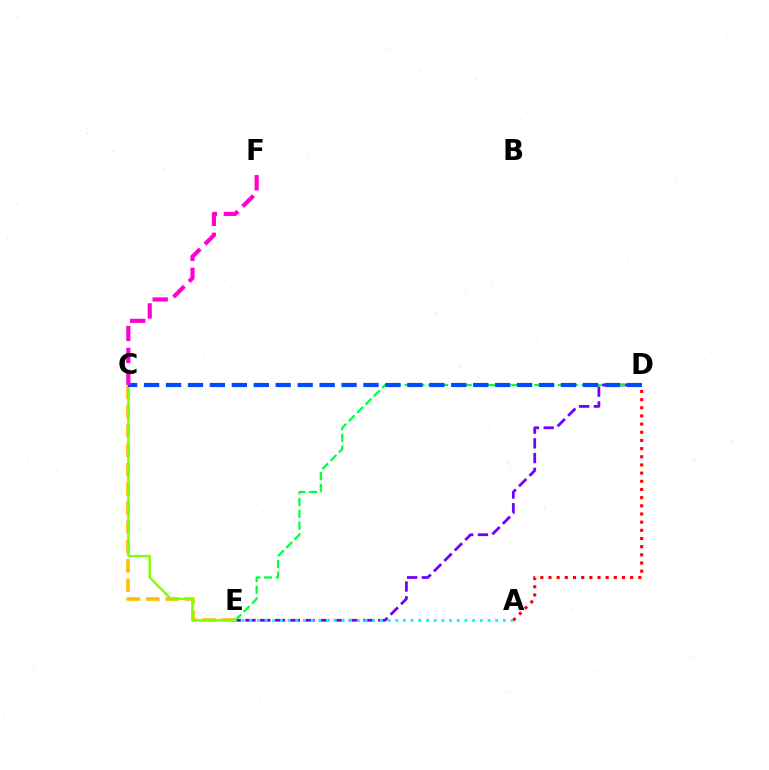{('D', 'E'): [{'color': '#7200ff', 'line_style': 'dashed', 'thickness': 2.01}, {'color': '#00ff39', 'line_style': 'dashed', 'thickness': 1.6}], ('C', 'E'): [{'color': '#ffbd00', 'line_style': 'dashed', 'thickness': 2.62}, {'color': '#84ff00', 'line_style': 'solid', 'thickness': 1.77}], ('A', 'E'): [{'color': '#00fff6', 'line_style': 'dotted', 'thickness': 2.09}], ('A', 'D'): [{'color': '#ff0000', 'line_style': 'dotted', 'thickness': 2.22}], ('C', 'D'): [{'color': '#004bff', 'line_style': 'dashed', 'thickness': 2.98}], ('C', 'F'): [{'color': '#ff00cf', 'line_style': 'dashed', 'thickness': 2.98}]}